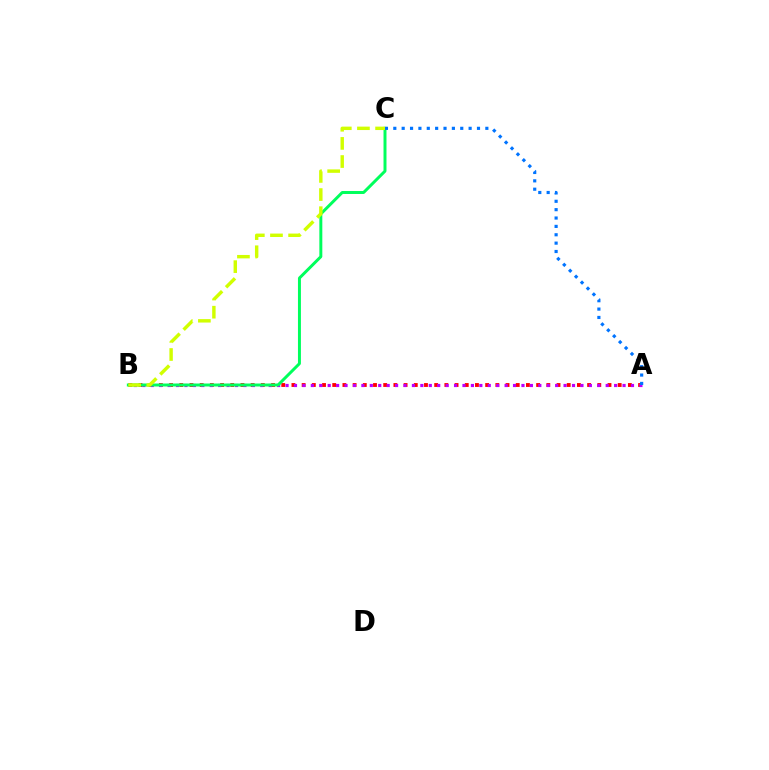{('A', 'B'): [{'color': '#ff0000', 'line_style': 'dotted', 'thickness': 2.77}, {'color': '#b900ff', 'line_style': 'dotted', 'thickness': 2.29}], ('B', 'C'): [{'color': '#00ff5c', 'line_style': 'solid', 'thickness': 2.14}, {'color': '#d1ff00', 'line_style': 'dashed', 'thickness': 2.46}], ('A', 'C'): [{'color': '#0074ff', 'line_style': 'dotted', 'thickness': 2.27}]}